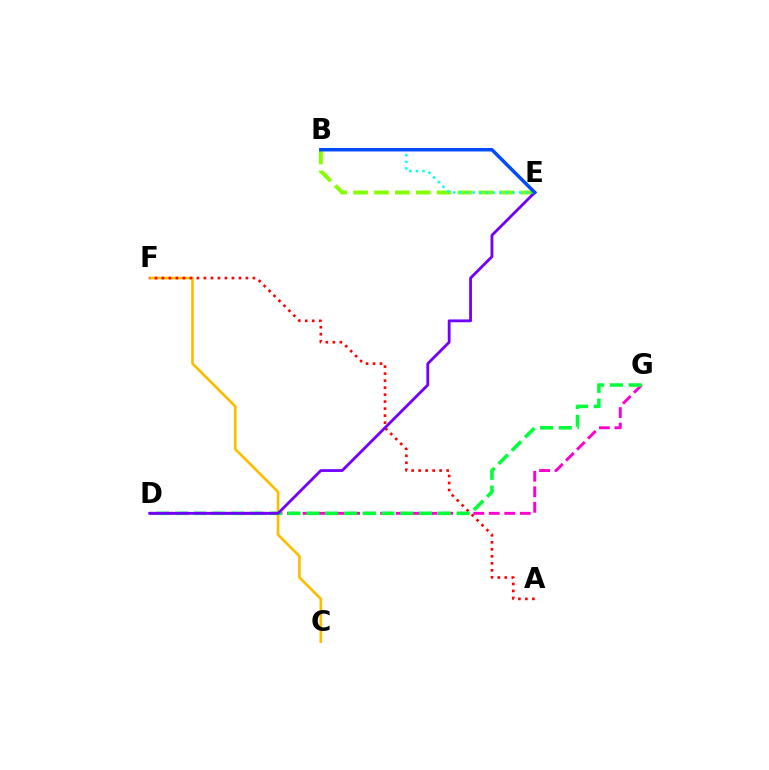{('B', 'E'): [{'color': '#84ff00', 'line_style': 'dashed', 'thickness': 2.84}, {'color': '#00fff6', 'line_style': 'dotted', 'thickness': 1.79}, {'color': '#004bff', 'line_style': 'solid', 'thickness': 2.5}], ('C', 'F'): [{'color': '#ffbd00', 'line_style': 'solid', 'thickness': 1.92}], ('D', 'G'): [{'color': '#ff00cf', 'line_style': 'dashed', 'thickness': 2.11}, {'color': '#00ff39', 'line_style': 'dashed', 'thickness': 2.55}], ('A', 'F'): [{'color': '#ff0000', 'line_style': 'dotted', 'thickness': 1.9}], ('D', 'E'): [{'color': '#7200ff', 'line_style': 'solid', 'thickness': 2.02}]}